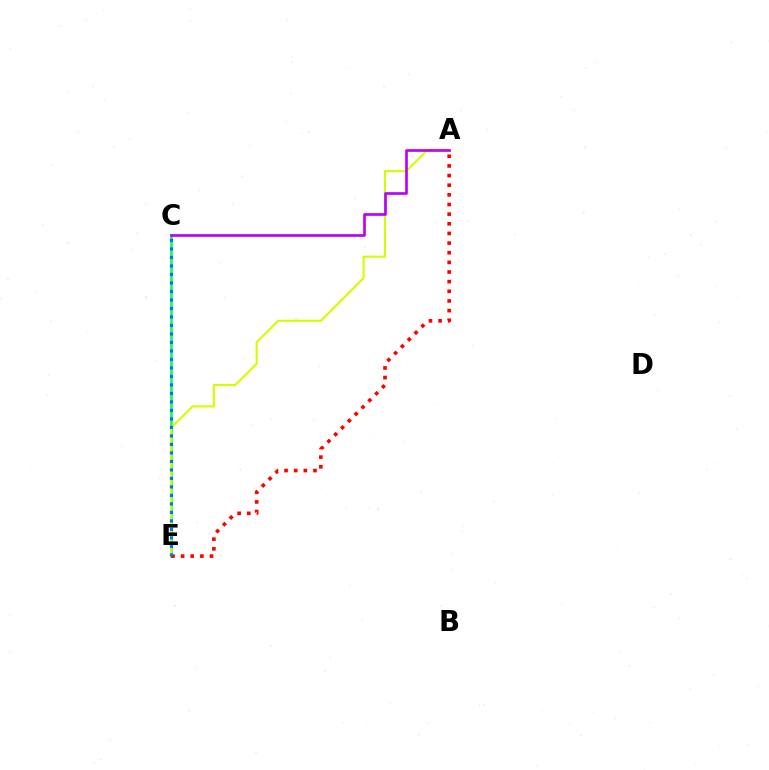{('C', 'E'): [{'color': '#00ff5c', 'line_style': 'solid', 'thickness': 1.86}, {'color': '#0074ff', 'line_style': 'dotted', 'thickness': 2.31}], ('A', 'E'): [{'color': '#d1ff00', 'line_style': 'solid', 'thickness': 1.52}, {'color': '#ff0000', 'line_style': 'dotted', 'thickness': 2.62}], ('A', 'C'): [{'color': '#b900ff', 'line_style': 'solid', 'thickness': 1.92}]}